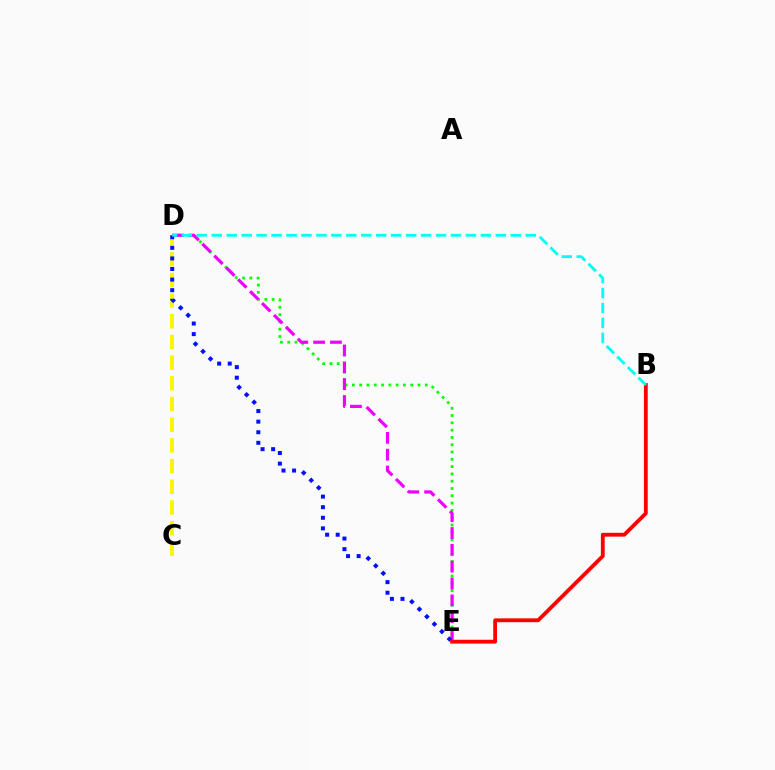{('D', 'E'): [{'color': '#08ff00', 'line_style': 'dotted', 'thickness': 1.98}, {'color': '#ee00ff', 'line_style': 'dashed', 'thickness': 2.29}, {'color': '#0010ff', 'line_style': 'dotted', 'thickness': 2.87}], ('C', 'D'): [{'color': '#fcf500', 'line_style': 'dashed', 'thickness': 2.81}], ('B', 'E'): [{'color': '#ff0000', 'line_style': 'solid', 'thickness': 2.75}], ('B', 'D'): [{'color': '#00fff6', 'line_style': 'dashed', 'thickness': 2.03}]}